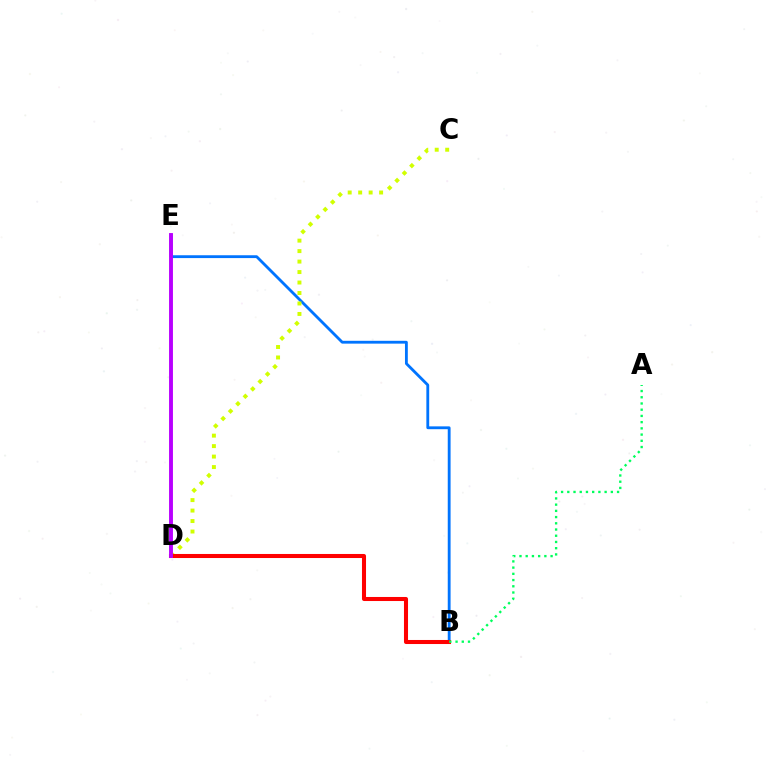{('B', 'E'): [{'color': '#0074ff', 'line_style': 'solid', 'thickness': 2.04}], ('C', 'D'): [{'color': '#d1ff00', 'line_style': 'dotted', 'thickness': 2.85}], ('B', 'D'): [{'color': '#ff0000', 'line_style': 'solid', 'thickness': 2.92}], ('D', 'E'): [{'color': '#b900ff', 'line_style': 'solid', 'thickness': 2.8}], ('A', 'B'): [{'color': '#00ff5c', 'line_style': 'dotted', 'thickness': 1.69}]}